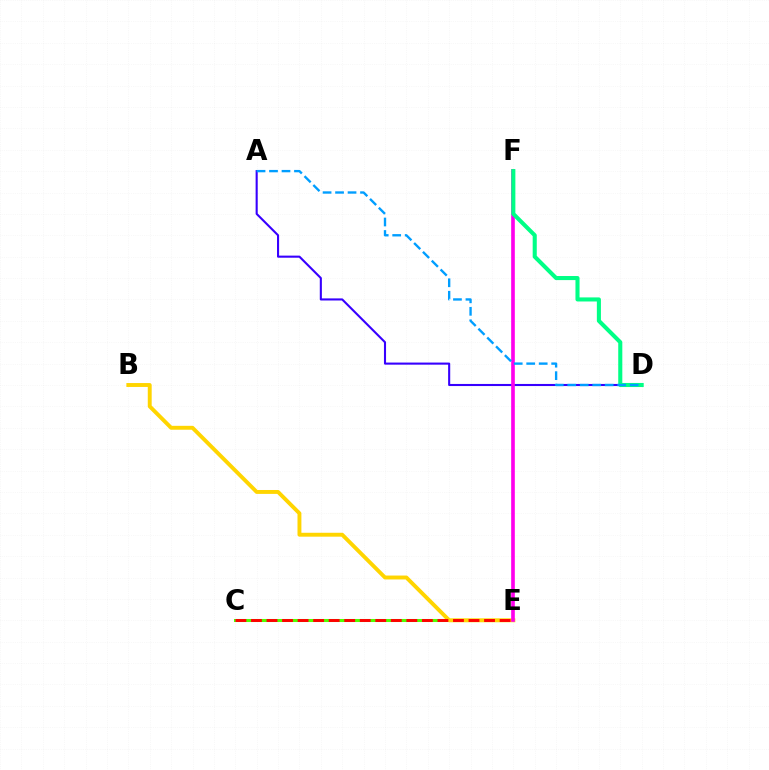{('C', 'E'): [{'color': '#4fff00', 'line_style': 'solid', 'thickness': 2.19}, {'color': '#ff0000', 'line_style': 'dashed', 'thickness': 2.11}], ('B', 'E'): [{'color': '#ffd500', 'line_style': 'solid', 'thickness': 2.81}], ('A', 'D'): [{'color': '#3700ff', 'line_style': 'solid', 'thickness': 1.51}, {'color': '#009eff', 'line_style': 'dashed', 'thickness': 1.7}], ('E', 'F'): [{'color': '#ff00ed', 'line_style': 'solid', 'thickness': 2.63}], ('D', 'F'): [{'color': '#00ff86', 'line_style': 'solid', 'thickness': 2.93}]}